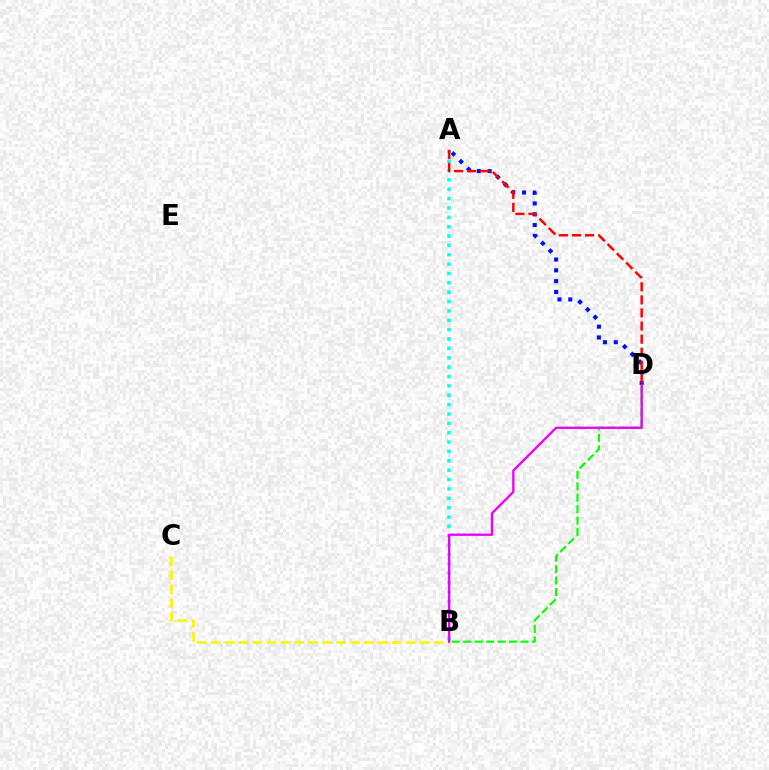{('A', 'D'): [{'color': '#0010ff', 'line_style': 'dotted', 'thickness': 2.94}, {'color': '#ff0000', 'line_style': 'dashed', 'thickness': 1.78}], ('B', 'D'): [{'color': '#08ff00', 'line_style': 'dashed', 'thickness': 1.56}, {'color': '#ee00ff', 'line_style': 'solid', 'thickness': 1.69}], ('A', 'B'): [{'color': '#00fff6', 'line_style': 'dotted', 'thickness': 2.54}], ('B', 'C'): [{'color': '#fcf500', 'line_style': 'dashed', 'thickness': 1.89}]}